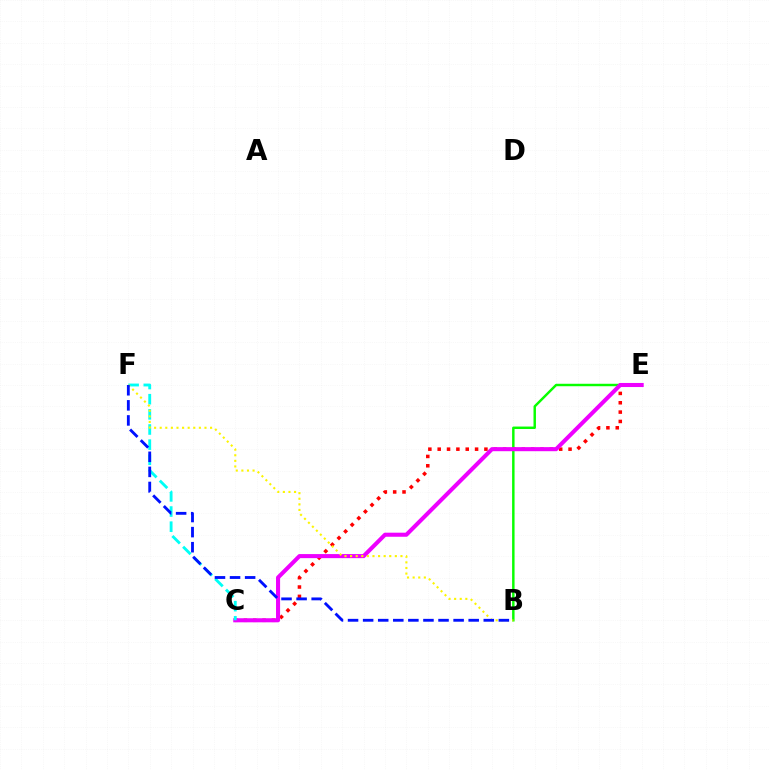{('B', 'E'): [{'color': '#08ff00', 'line_style': 'solid', 'thickness': 1.77}], ('C', 'E'): [{'color': '#ff0000', 'line_style': 'dotted', 'thickness': 2.54}, {'color': '#ee00ff', 'line_style': 'solid', 'thickness': 2.93}], ('C', 'F'): [{'color': '#00fff6', 'line_style': 'dashed', 'thickness': 2.06}], ('B', 'F'): [{'color': '#fcf500', 'line_style': 'dotted', 'thickness': 1.52}, {'color': '#0010ff', 'line_style': 'dashed', 'thickness': 2.05}]}